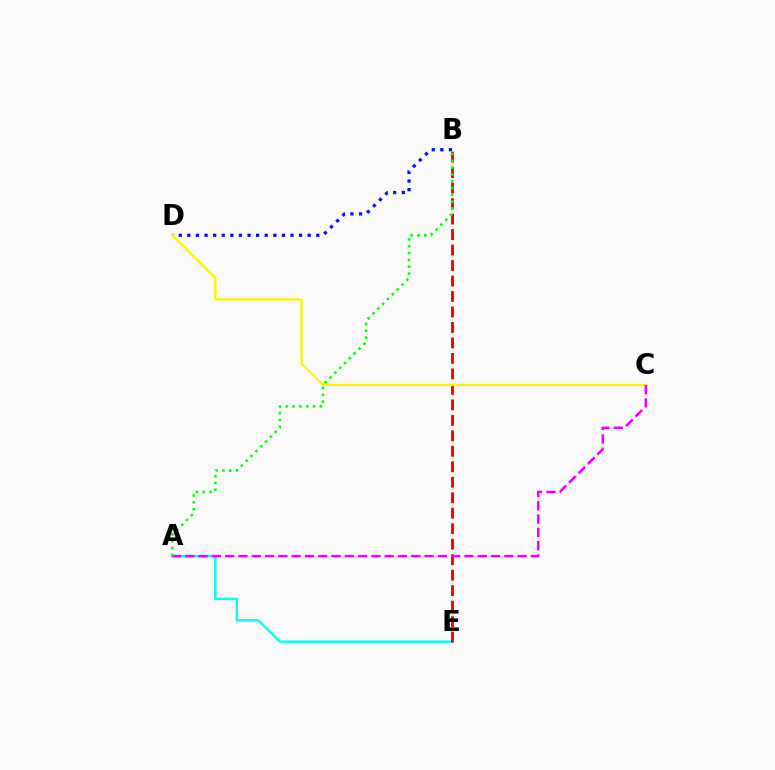{('B', 'D'): [{'color': '#0010ff', 'line_style': 'dotted', 'thickness': 2.34}], ('A', 'E'): [{'color': '#00fff6', 'line_style': 'solid', 'thickness': 1.76}], ('B', 'E'): [{'color': '#ff0000', 'line_style': 'dashed', 'thickness': 2.1}], ('C', 'D'): [{'color': '#fcf500', 'line_style': 'solid', 'thickness': 1.65}], ('A', 'C'): [{'color': '#ee00ff', 'line_style': 'dashed', 'thickness': 1.81}], ('A', 'B'): [{'color': '#08ff00', 'line_style': 'dotted', 'thickness': 1.85}]}